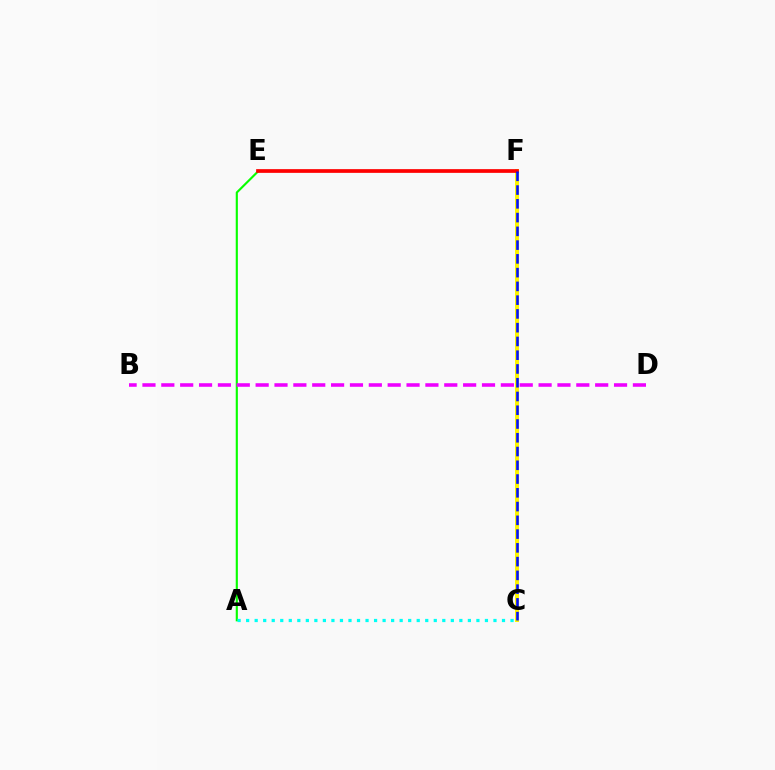{('C', 'F'): [{'color': '#fcf500', 'line_style': 'solid', 'thickness': 2.85}, {'color': '#0010ff', 'line_style': 'dashed', 'thickness': 1.87}], ('A', 'E'): [{'color': '#08ff00', 'line_style': 'solid', 'thickness': 1.54}], ('B', 'D'): [{'color': '#ee00ff', 'line_style': 'dashed', 'thickness': 2.56}], ('A', 'C'): [{'color': '#00fff6', 'line_style': 'dotted', 'thickness': 2.32}], ('E', 'F'): [{'color': '#ff0000', 'line_style': 'solid', 'thickness': 2.67}]}